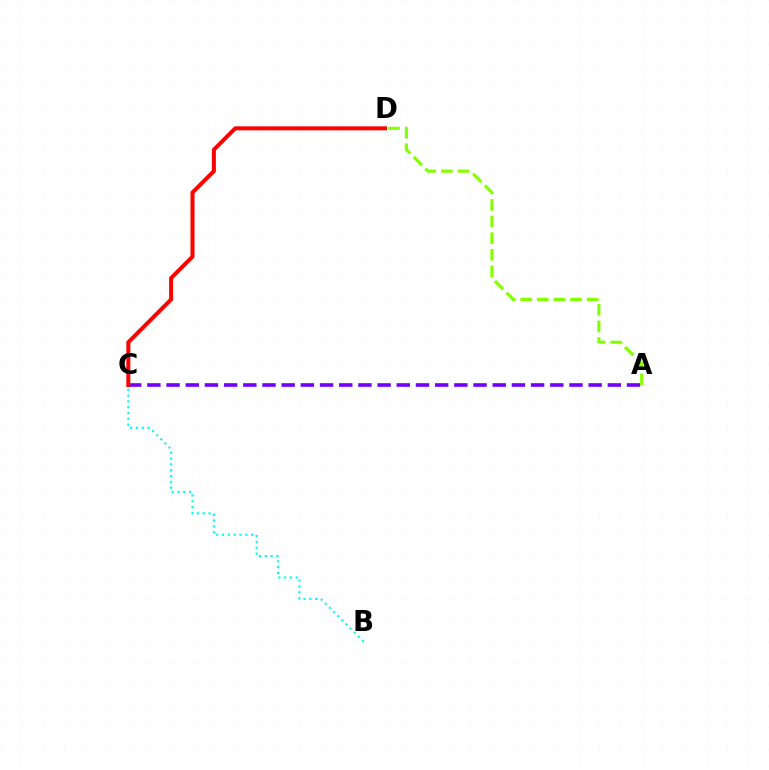{('A', 'C'): [{'color': '#7200ff', 'line_style': 'dashed', 'thickness': 2.61}], ('C', 'D'): [{'color': '#ff0000', 'line_style': 'solid', 'thickness': 2.88}], ('B', 'C'): [{'color': '#00fff6', 'line_style': 'dotted', 'thickness': 1.58}], ('A', 'D'): [{'color': '#84ff00', 'line_style': 'dashed', 'thickness': 2.26}]}